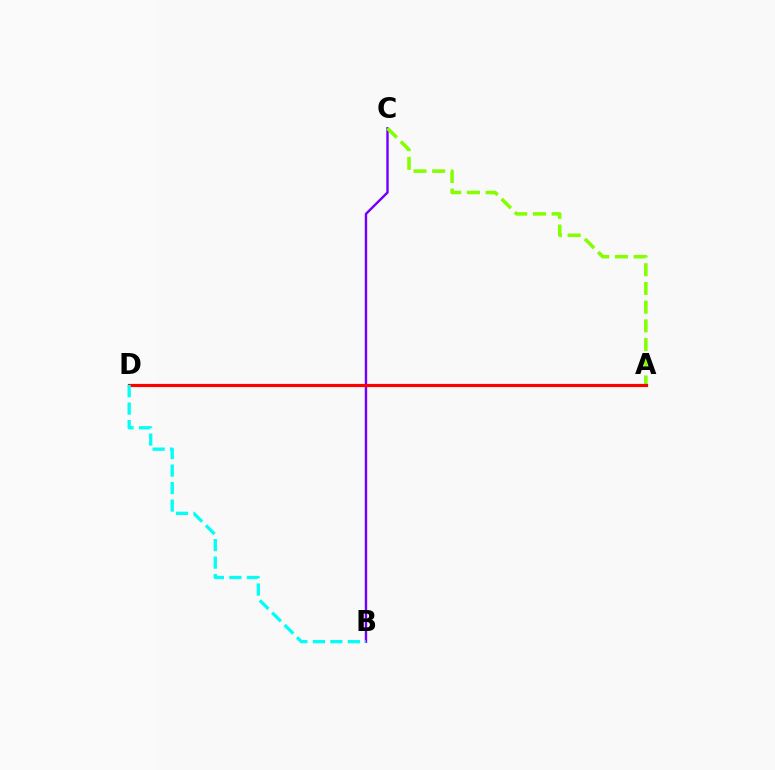{('B', 'C'): [{'color': '#7200ff', 'line_style': 'solid', 'thickness': 1.74}], ('A', 'C'): [{'color': '#84ff00', 'line_style': 'dashed', 'thickness': 2.54}], ('A', 'D'): [{'color': '#ff0000', 'line_style': 'solid', 'thickness': 2.28}], ('B', 'D'): [{'color': '#00fff6', 'line_style': 'dashed', 'thickness': 2.38}]}